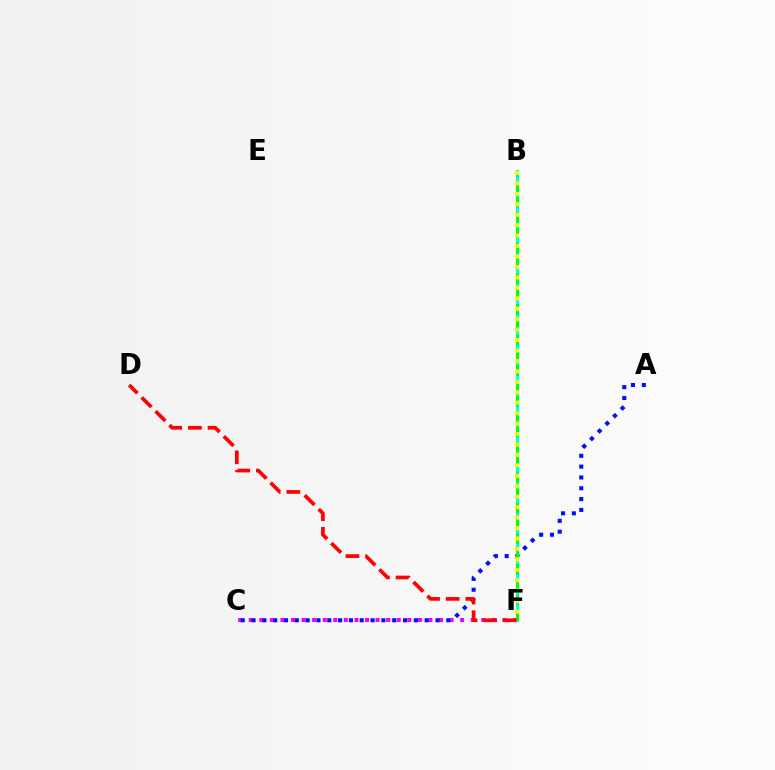{('C', 'F'): [{'color': '#ee00ff', 'line_style': 'dotted', 'thickness': 2.87}], ('A', 'C'): [{'color': '#0010ff', 'line_style': 'dotted', 'thickness': 2.94}], ('B', 'F'): [{'color': '#00fff6', 'line_style': 'solid', 'thickness': 2.31}, {'color': '#08ff00', 'line_style': 'dashed', 'thickness': 2.08}, {'color': '#fcf500', 'line_style': 'dotted', 'thickness': 2.84}], ('D', 'F'): [{'color': '#ff0000', 'line_style': 'dashed', 'thickness': 2.67}]}